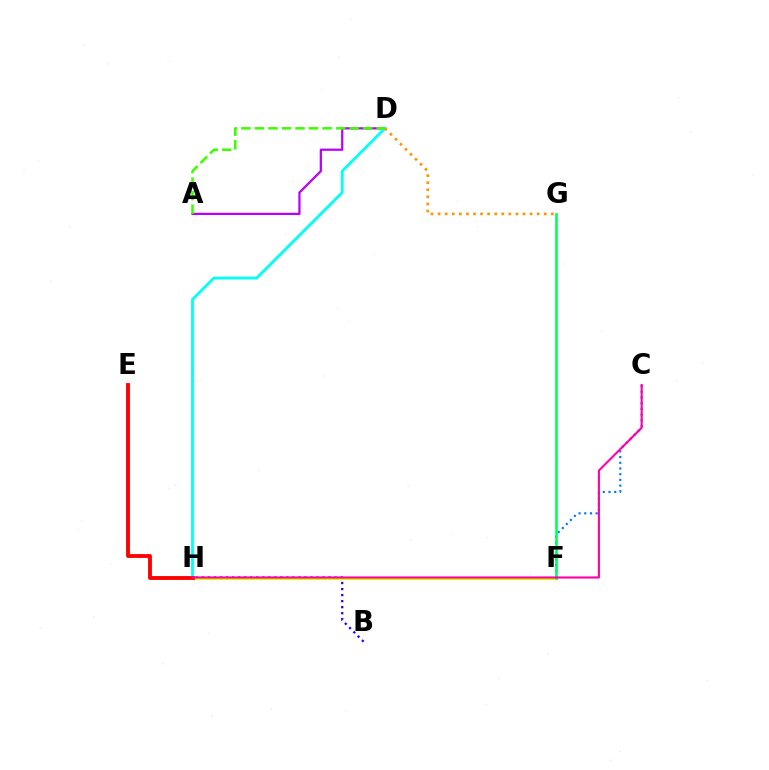{('B', 'H'): [{'color': '#2500ff', 'line_style': 'dotted', 'thickness': 1.64}], ('A', 'D'): [{'color': '#b900ff', 'line_style': 'solid', 'thickness': 1.61}, {'color': '#3dff00', 'line_style': 'dashed', 'thickness': 1.84}], ('F', 'H'): [{'color': '#d1ff00', 'line_style': 'solid', 'thickness': 2.36}], ('C', 'F'): [{'color': '#0074ff', 'line_style': 'dotted', 'thickness': 1.55}], ('D', 'H'): [{'color': '#00fff6', 'line_style': 'solid', 'thickness': 2.02}], ('F', 'G'): [{'color': '#00ff5c', 'line_style': 'solid', 'thickness': 1.89}], ('D', 'G'): [{'color': '#ff9400', 'line_style': 'dotted', 'thickness': 1.92}], ('E', 'H'): [{'color': '#ff0000', 'line_style': 'solid', 'thickness': 2.77}], ('C', 'H'): [{'color': '#ff00ac', 'line_style': 'solid', 'thickness': 1.53}]}